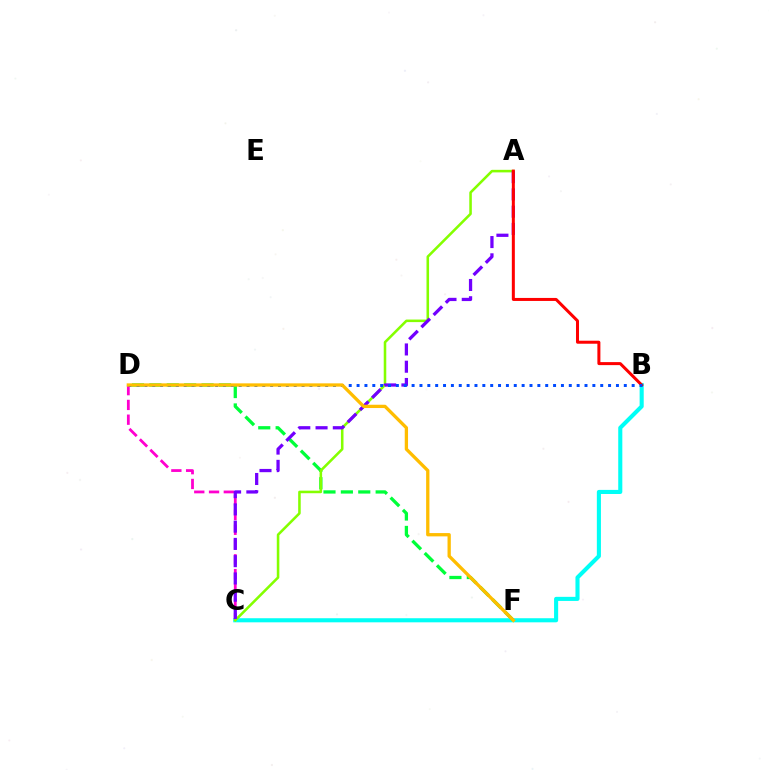{('B', 'C'): [{'color': '#00fff6', 'line_style': 'solid', 'thickness': 2.95}], ('C', 'D'): [{'color': '#ff00cf', 'line_style': 'dashed', 'thickness': 2.01}], ('D', 'F'): [{'color': '#00ff39', 'line_style': 'dashed', 'thickness': 2.36}, {'color': '#ffbd00', 'line_style': 'solid', 'thickness': 2.37}], ('A', 'C'): [{'color': '#84ff00', 'line_style': 'solid', 'thickness': 1.84}, {'color': '#7200ff', 'line_style': 'dashed', 'thickness': 2.35}], ('A', 'B'): [{'color': '#ff0000', 'line_style': 'solid', 'thickness': 2.17}], ('B', 'D'): [{'color': '#004bff', 'line_style': 'dotted', 'thickness': 2.14}]}